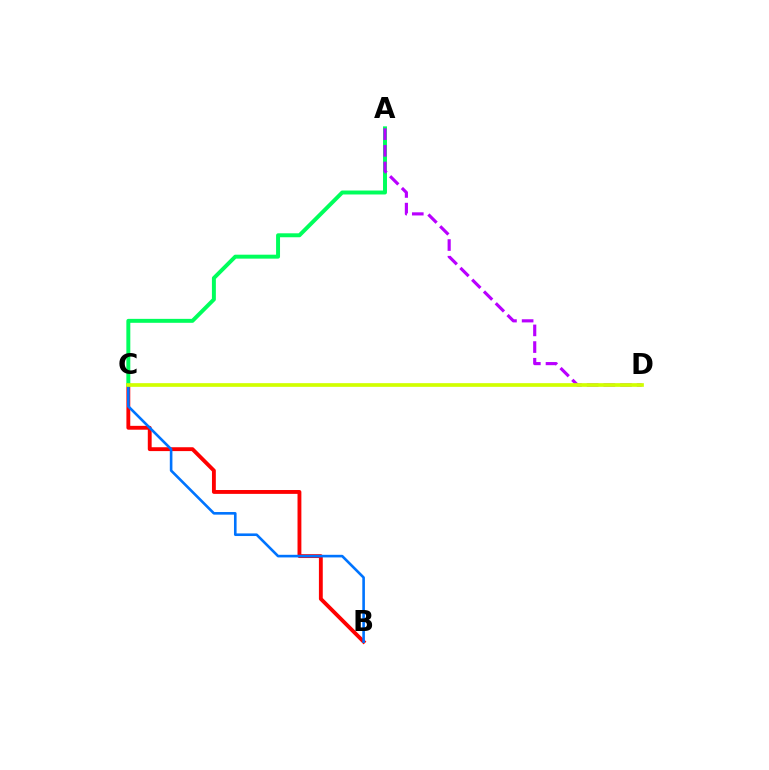{('B', 'C'): [{'color': '#ff0000', 'line_style': 'solid', 'thickness': 2.78}, {'color': '#0074ff', 'line_style': 'solid', 'thickness': 1.88}], ('A', 'C'): [{'color': '#00ff5c', 'line_style': 'solid', 'thickness': 2.84}], ('A', 'D'): [{'color': '#b900ff', 'line_style': 'dashed', 'thickness': 2.26}], ('C', 'D'): [{'color': '#d1ff00', 'line_style': 'solid', 'thickness': 2.66}]}